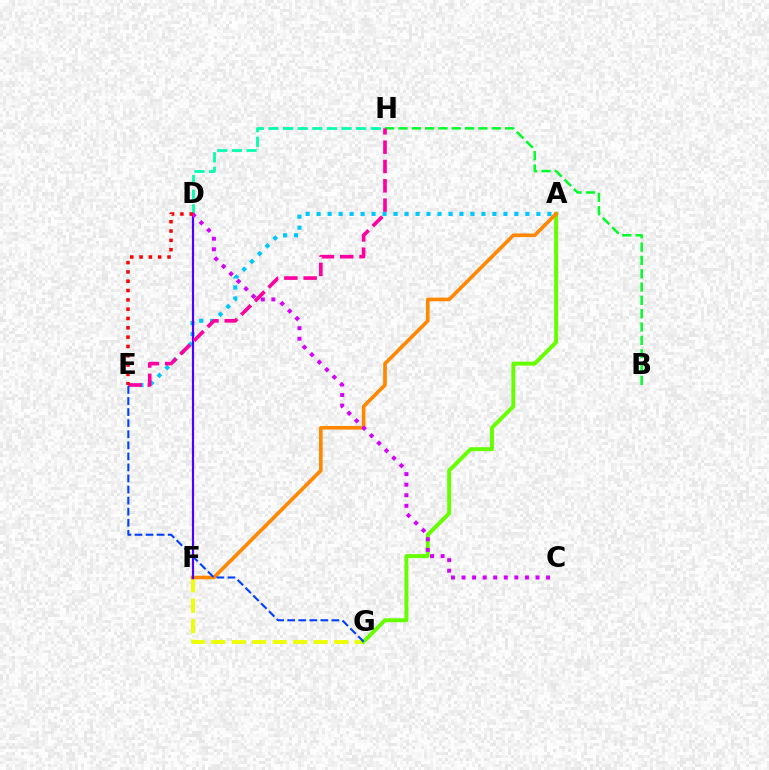{('A', 'E'): [{'color': '#00c7ff', 'line_style': 'dotted', 'thickness': 2.99}], ('F', 'G'): [{'color': '#eeff00', 'line_style': 'dashed', 'thickness': 2.79}], ('A', 'G'): [{'color': '#66ff00', 'line_style': 'solid', 'thickness': 2.84}], ('A', 'F'): [{'color': '#ff8800', 'line_style': 'solid', 'thickness': 2.61}], ('D', 'H'): [{'color': '#00ffaf', 'line_style': 'dashed', 'thickness': 1.99}], ('B', 'H'): [{'color': '#00ff27', 'line_style': 'dashed', 'thickness': 1.81}], ('D', 'F'): [{'color': '#4f00ff', 'line_style': 'solid', 'thickness': 1.57}], ('E', 'H'): [{'color': '#ff00a0', 'line_style': 'dashed', 'thickness': 2.63}], ('E', 'G'): [{'color': '#003fff', 'line_style': 'dashed', 'thickness': 1.5}], ('C', 'D'): [{'color': '#d600ff', 'line_style': 'dotted', 'thickness': 2.87}], ('D', 'E'): [{'color': '#ff0000', 'line_style': 'dotted', 'thickness': 2.53}]}